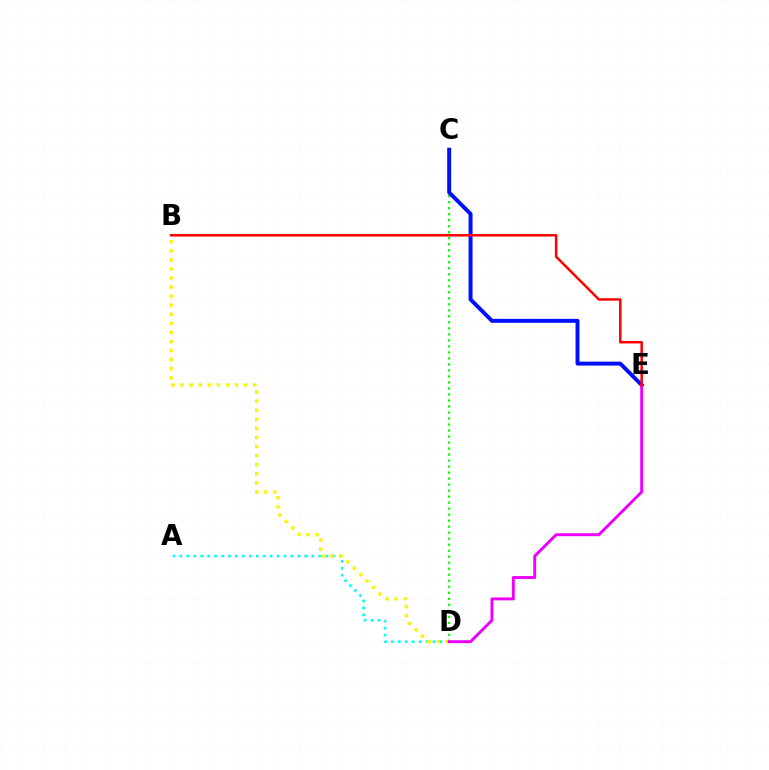{('A', 'D'): [{'color': '#00fff6', 'line_style': 'dotted', 'thickness': 1.89}], ('B', 'D'): [{'color': '#fcf500', 'line_style': 'dotted', 'thickness': 2.47}], ('C', 'D'): [{'color': '#08ff00', 'line_style': 'dotted', 'thickness': 1.63}], ('C', 'E'): [{'color': '#0010ff', 'line_style': 'solid', 'thickness': 2.84}], ('D', 'E'): [{'color': '#ee00ff', 'line_style': 'solid', 'thickness': 2.1}], ('B', 'E'): [{'color': '#ff0000', 'line_style': 'solid', 'thickness': 1.79}]}